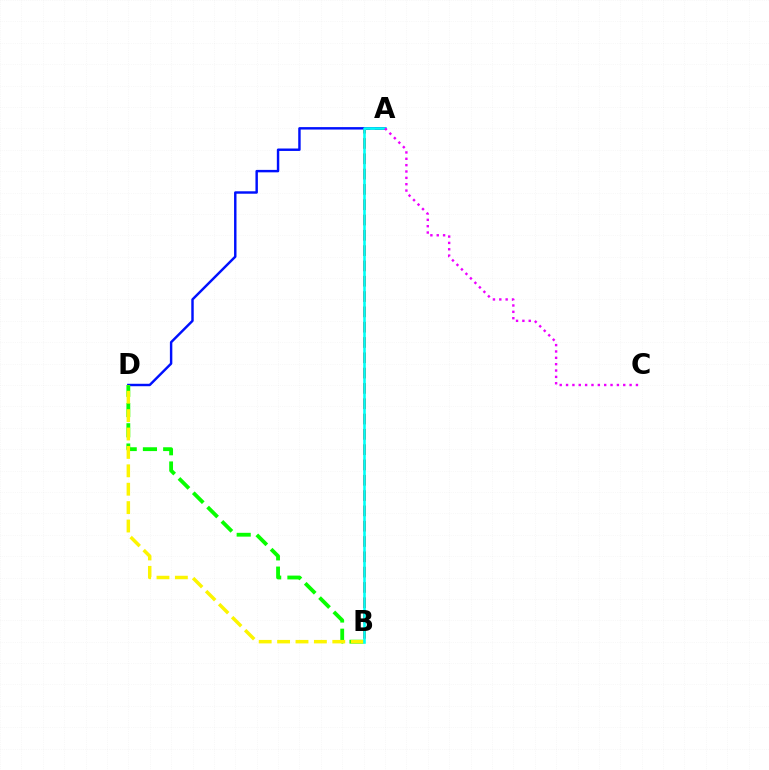{('A', 'B'): [{'color': '#ff0000', 'line_style': 'dashed', 'thickness': 2.08}, {'color': '#00fff6', 'line_style': 'solid', 'thickness': 1.87}], ('A', 'D'): [{'color': '#0010ff', 'line_style': 'solid', 'thickness': 1.76}], ('B', 'D'): [{'color': '#08ff00', 'line_style': 'dashed', 'thickness': 2.75}, {'color': '#fcf500', 'line_style': 'dashed', 'thickness': 2.5}], ('A', 'C'): [{'color': '#ee00ff', 'line_style': 'dotted', 'thickness': 1.73}]}